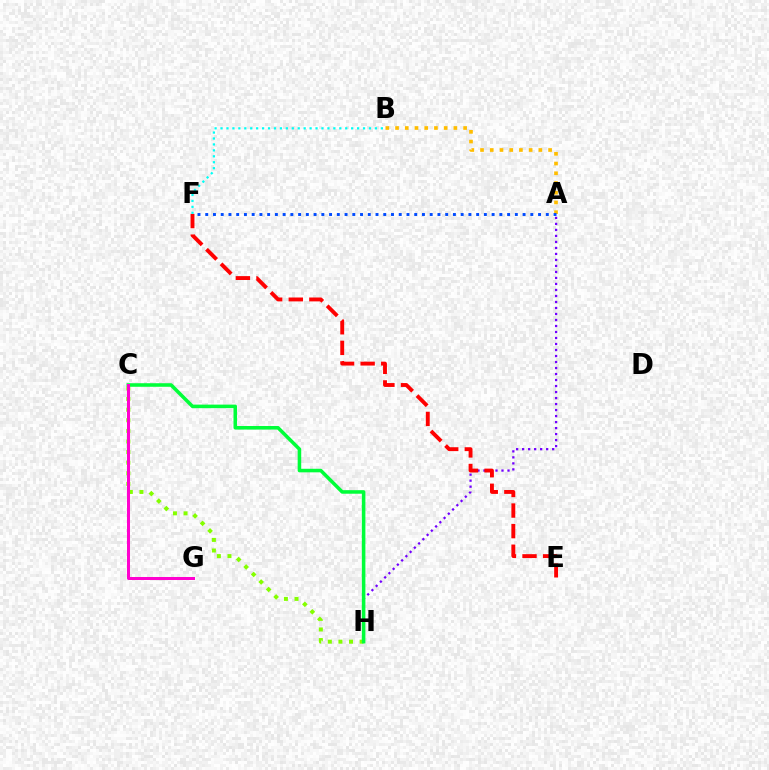{('C', 'H'): [{'color': '#84ff00', 'line_style': 'dotted', 'thickness': 2.88}, {'color': '#00ff39', 'line_style': 'solid', 'thickness': 2.56}], ('A', 'H'): [{'color': '#7200ff', 'line_style': 'dotted', 'thickness': 1.63}], ('E', 'F'): [{'color': '#ff0000', 'line_style': 'dashed', 'thickness': 2.8}], ('A', 'B'): [{'color': '#ffbd00', 'line_style': 'dotted', 'thickness': 2.64}], ('A', 'F'): [{'color': '#004bff', 'line_style': 'dotted', 'thickness': 2.1}], ('B', 'F'): [{'color': '#00fff6', 'line_style': 'dotted', 'thickness': 1.61}], ('C', 'G'): [{'color': '#ff00cf', 'line_style': 'solid', 'thickness': 2.17}]}